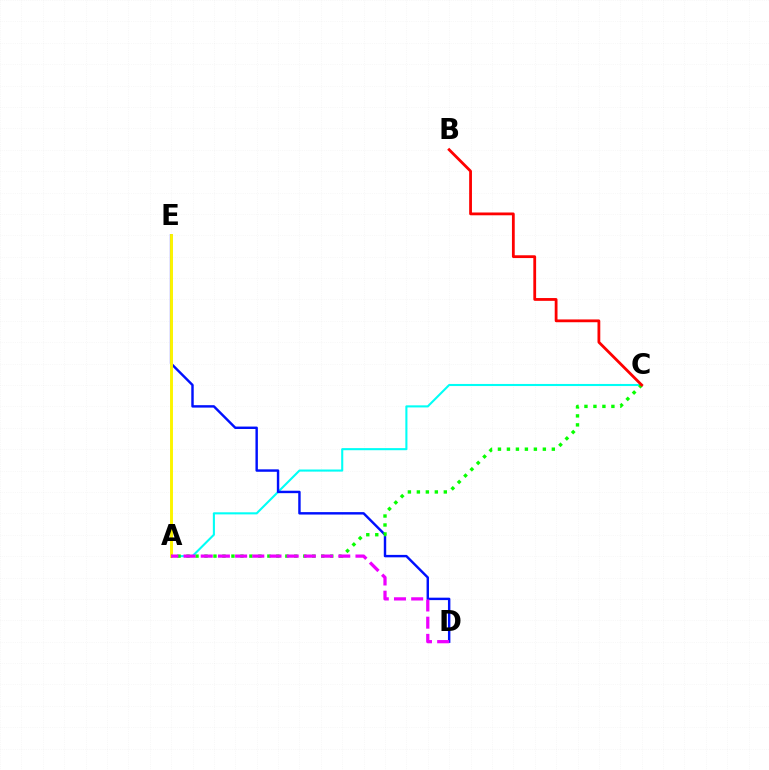{('A', 'C'): [{'color': '#00fff6', 'line_style': 'solid', 'thickness': 1.51}, {'color': '#08ff00', 'line_style': 'dotted', 'thickness': 2.44}], ('D', 'E'): [{'color': '#0010ff', 'line_style': 'solid', 'thickness': 1.75}], ('A', 'E'): [{'color': '#fcf500', 'line_style': 'solid', 'thickness': 2.11}], ('A', 'D'): [{'color': '#ee00ff', 'line_style': 'dashed', 'thickness': 2.34}], ('B', 'C'): [{'color': '#ff0000', 'line_style': 'solid', 'thickness': 2.01}]}